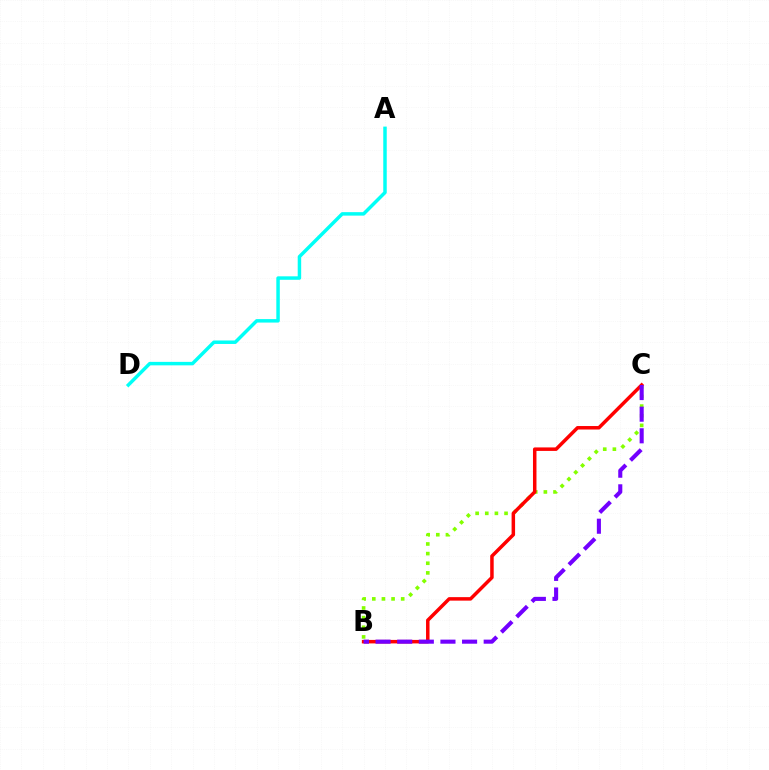{('B', 'C'): [{'color': '#84ff00', 'line_style': 'dotted', 'thickness': 2.62}, {'color': '#ff0000', 'line_style': 'solid', 'thickness': 2.52}, {'color': '#7200ff', 'line_style': 'dashed', 'thickness': 2.94}], ('A', 'D'): [{'color': '#00fff6', 'line_style': 'solid', 'thickness': 2.5}]}